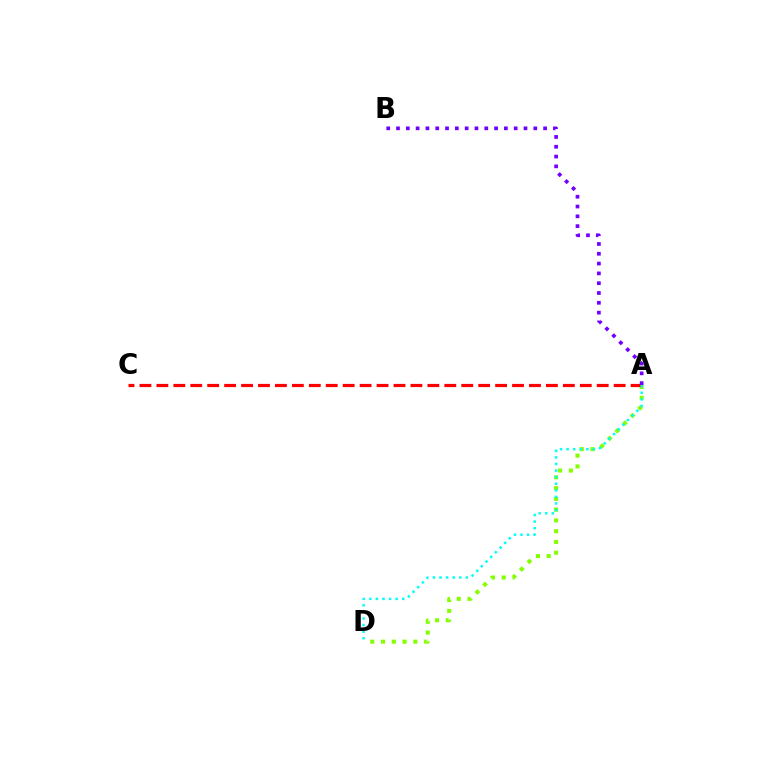{('A', 'D'): [{'color': '#84ff00', 'line_style': 'dotted', 'thickness': 2.93}, {'color': '#00fff6', 'line_style': 'dotted', 'thickness': 1.79}], ('A', 'C'): [{'color': '#ff0000', 'line_style': 'dashed', 'thickness': 2.3}], ('A', 'B'): [{'color': '#7200ff', 'line_style': 'dotted', 'thickness': 2.66}]}